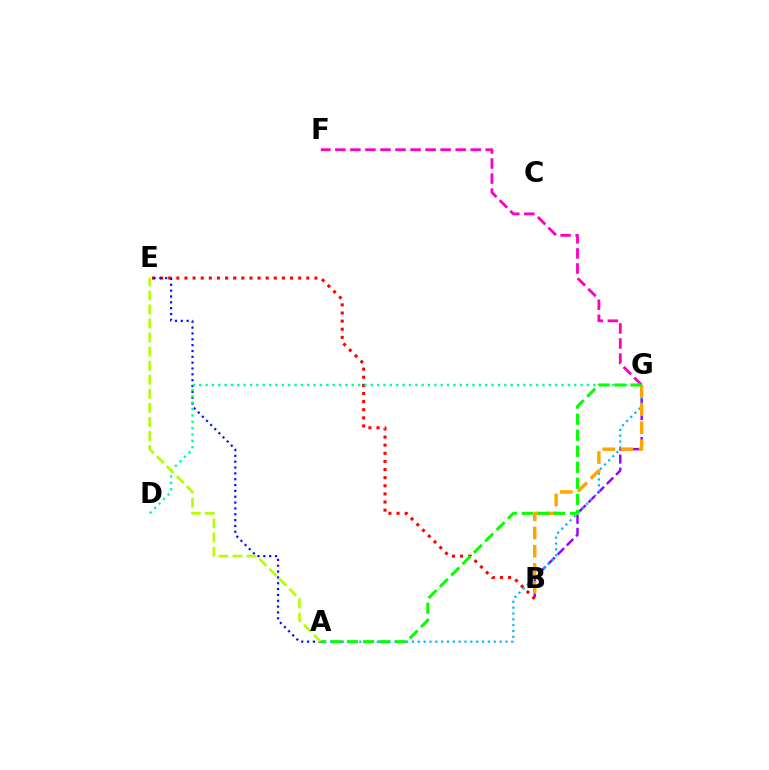{('B', 'E'): [{'color': '#ff0000', 'line_style': 'dotted', 'thickness': 2.21}], ('F', 'G'): [{'color': '#ff00bd', 'line_style': 'dashed', 'thickness': 2.04}], ('A', 'E'): [{'color': '#0010ff', 'line_style': 'dotted', 'thickness': 1.59}, {'color': '#b3ff00', 'line_style': 'dashed', 'thickness': 1.91}], ('B', 'G'): [{'color': '#9b00ff', 'line_style': 'dashed', 'thickness': 1.76}, {'color': '#ffa500', 'line_style': 'dashed', 'thickness': 2.47}], ('A', 'G'): [{'color': '#00b5ff', 'line_style': 'dotted', 'thickness': 1.59}, {'color': '#08ff00', 'line_style': 'dashed', 'thickness': 2.18}], ('D', 'G'): [{'color': '#00ff9d', 'line_style': 'dotted', 'thickness': 1.73}]}